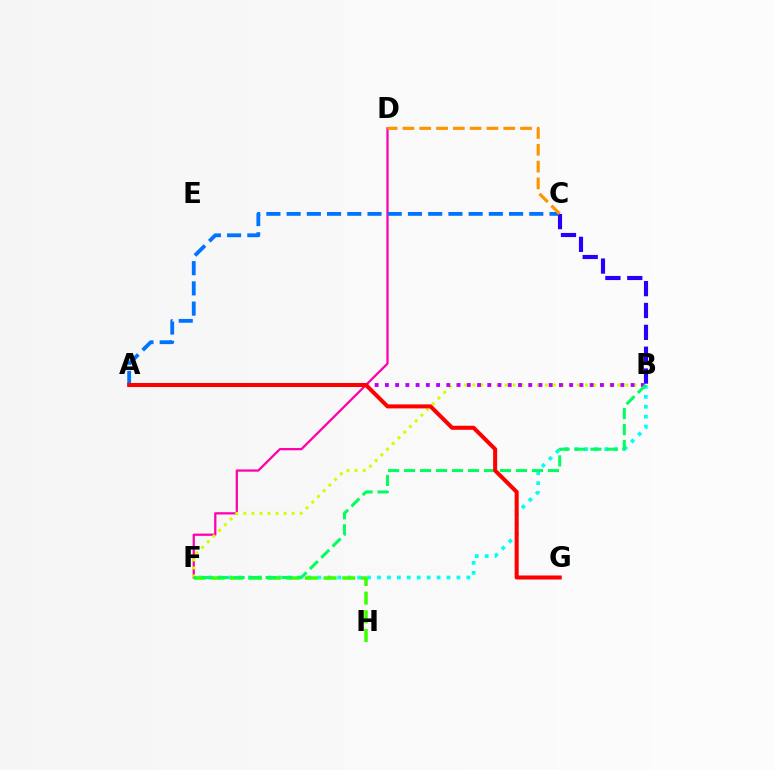{('D', 'F'): [{'color': '#ff00ac', 'line_style': 'solid', 'thickness': 1.63}], ('A', 'C'): [{'color': '#0074ff', 'line_style': 'dashed', 'thickness': 2.75}], ('B', 'F'): [{'color': '#00fff6', 'line_style': 'dotted', 'thickness': 2.7}, {'color': '#d1ff00', 'line_style': 'dotted', 'thickness': 2.19}, {'color': '#00ff5c', 'line_style': 'dashed', 'thickness': 2.17}], ('B', 'C'): [{'color': '#2500ff', 'line_style': 'dashed', 'thickness': 2.97}], ('A', 'B'): [{'color': '#b900ff', 'line_style': 'dotted', 'thickness': 2.78}], ('F', 'H'): [{'color': '#3dff00', 'line_style': 'dashed', 'thickness': 2.54}], ('C', 'D'): [{'color': '#ff9400', 'line_style': 'dashed', 'thickness': 2.28}], ('A', 'G'): [{'color': '#ff0000', 'line_style': 'solid', 'thickness': 2.9}]}